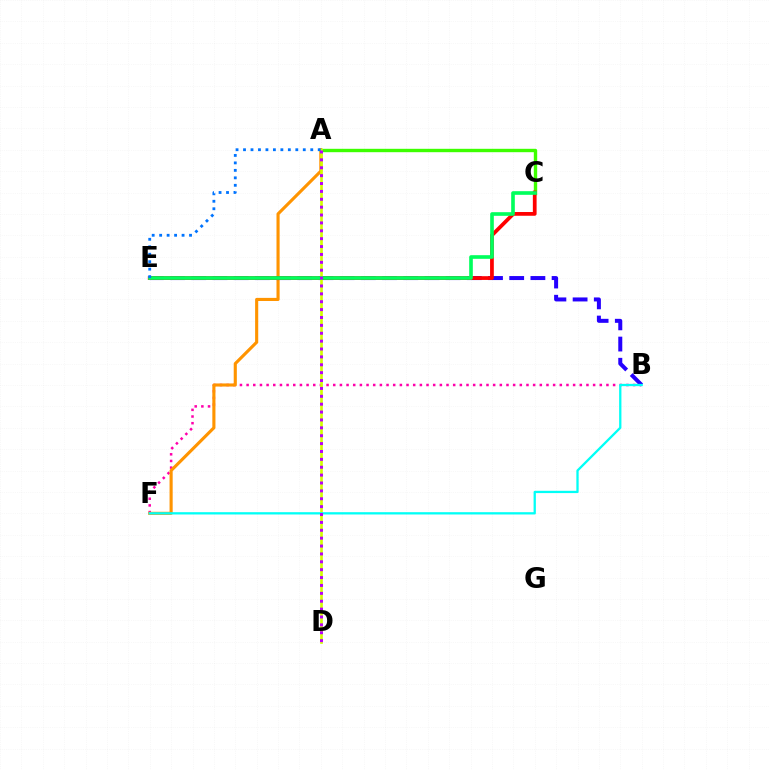{('B', 'F'): [{'color': '#ff00ac', 'line_style': 'dotted', 'thickness': 1.81}, {'color': '#00fff6', 'line_style': 'solid', 'thickness': 1.65}], ('A', 'F'): [{'color': '#ff9400', 'line_style': 'solid', 'thickness': 2.24}], ('A', 'C'): [{'color': '#3dff00', 'line_style': 'solid', 'thickness': 2.44}], ('B', 'E'): [{'color': '#2500ff', 'line_style': 'dashed', 'thickness': 2.88}], ('C', 'E'): [{'color': '#ff0000', 'line_style': 'solid', 'thickness': 2.7}, {'color': '#00ff5c', 'line_style': 'solid', 'thickness': 2.62}], ('A', 'D'): [{'color': '#d1ff00', 'line_style': 'solid', 'thickness': 1.92}, {'color': '#b900ff', 'line_style': 'dotted', 'thickness': 2.14}], ('A', 'E'): [{'color': '#0074ff', 'line_style': 'dotted', 'thickness': 2.03}]}